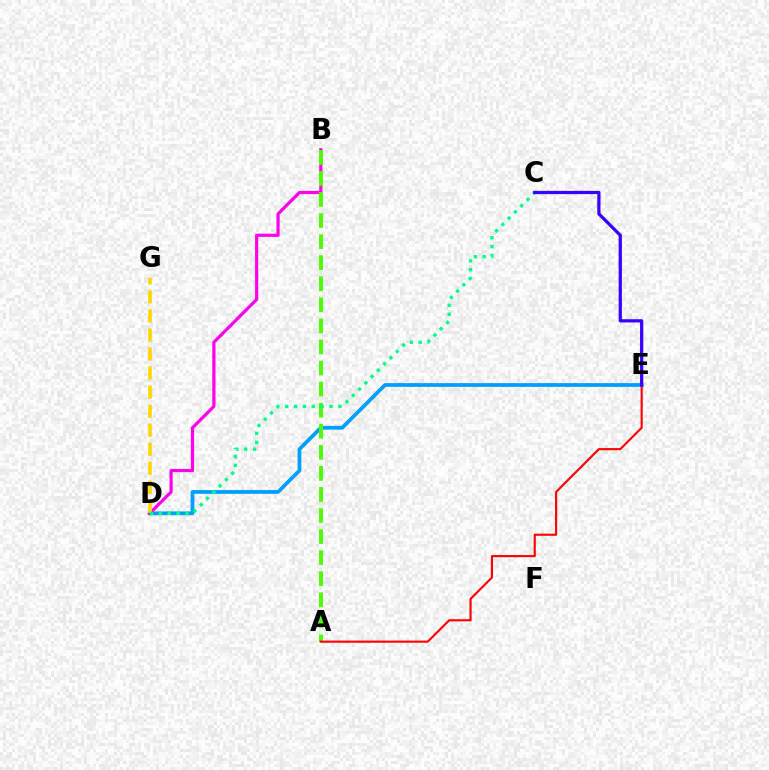{('D', 'E'): [{'color': '#009eff', 'line_style': 'solid', 'thickness': 2.7}], ('B', 'D'): [{'color': '#ff00ed', 'line_style': 'solid', 'thickness': 2.31}], ('A', 'B'): [{'color': '#4fff00', 'line_style': 'dashed', 'thickness': 2.86}], ('A', 'E'): [{'color': '#ff0000', 'line_style': 'solid', 'thickness': 1.53}], ('D', 'G'): [{'color': '#ffd500', 'line_style': 'dashed', 'thickness': 2.59}], ('C', 'D'): [{'color': '#00ff86', 'line_style': 'dotted', 'thickness': 2.42}], ('C', 'E'): [{'color': '#3700ff', 'line_style': 'solid', 'thickness': 2.32}]}